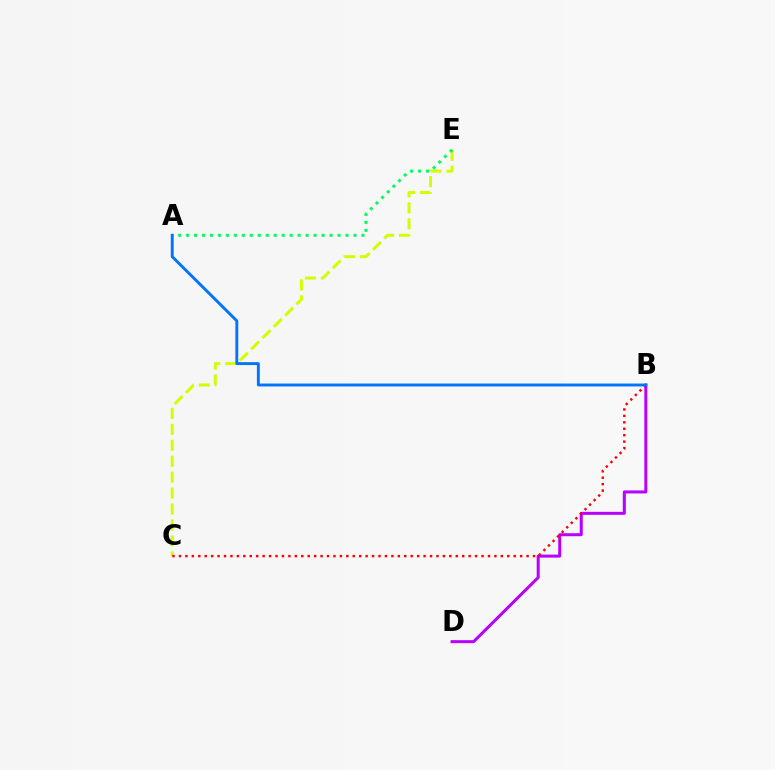{('C', 'E'): [{'color': '#d1ff00', 'line_style': 'dashed', 'thickness': 2.17}], ('B', 'D'): [{'color': '#b900ff', 'line_style': 'solid', 'thickness': 2.17}], ('A', 'E'): [{'color': '#00ff5c', 'line_style': 'dotted', 'thickness': 2.17}], ('B', 'C'): [{'color': '#ff0000', 'line_style': 'dotted', 'thickness': 1.75}], ('A', 'B'): [{'color': '#0074ff', 'line_style': 'solid', 'thickness': 2.09}]}